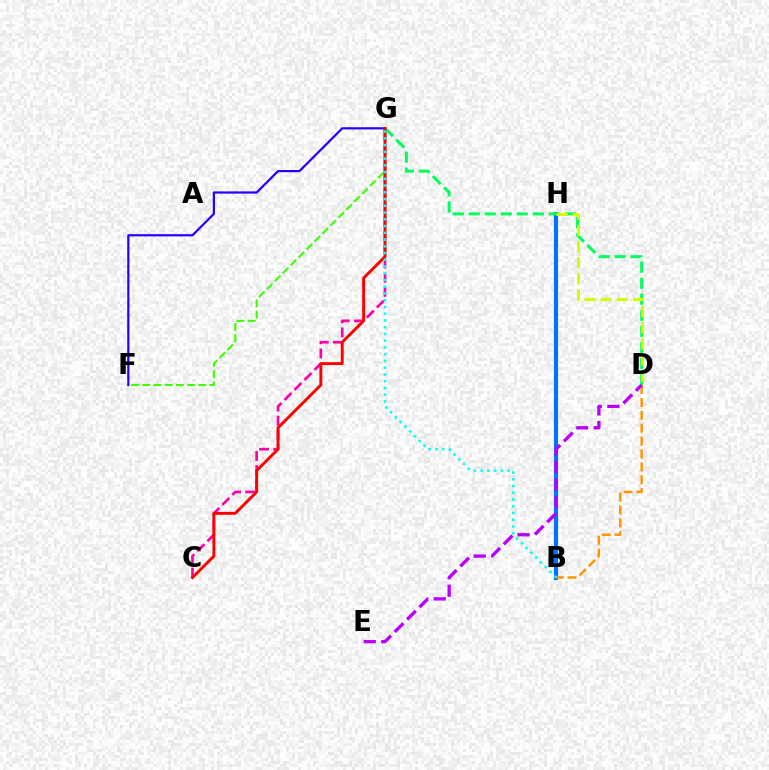{('C', 'G'): [{'color': '#ff00ac', 'line_style': 'dashed', 'thickness': 1.92}, {'color': '#ff0000', 'line_style': 'solid', 'thickness': 2.1}], ('B', 'H'): [{'color': '#0074ff', 'line_style': 'solid', 'thickness': 2.97}], ('D', 'G'): [{'color': '#00ff5c', 'line_style': 'dashed', 'thickness': 2.18}], ('B', 'D'): [{'color': '#ff9400', 'line_style': 'dashed', 'thickness': 1.75}], ('F', 'G'): [{'color': '#2500ff', 'line_style': 'solid', 'thickness': 1.59}, {'color': '#3dff00', 'line_style': 'dashed', 'thickness': 1.52}], ('D', 'E'): [{'color': '#b900ff', 'line_style': 'dashed', 'thickness': 2.38}], ('D', 'H'): [{'color': '#d1ff00', 'line_style': 'dashed', 'thickness': 2.19}], ('B', 'G'): [{'color': '#00fff6', 'line_style': 'dotted', 'thickness': 1.83}]}